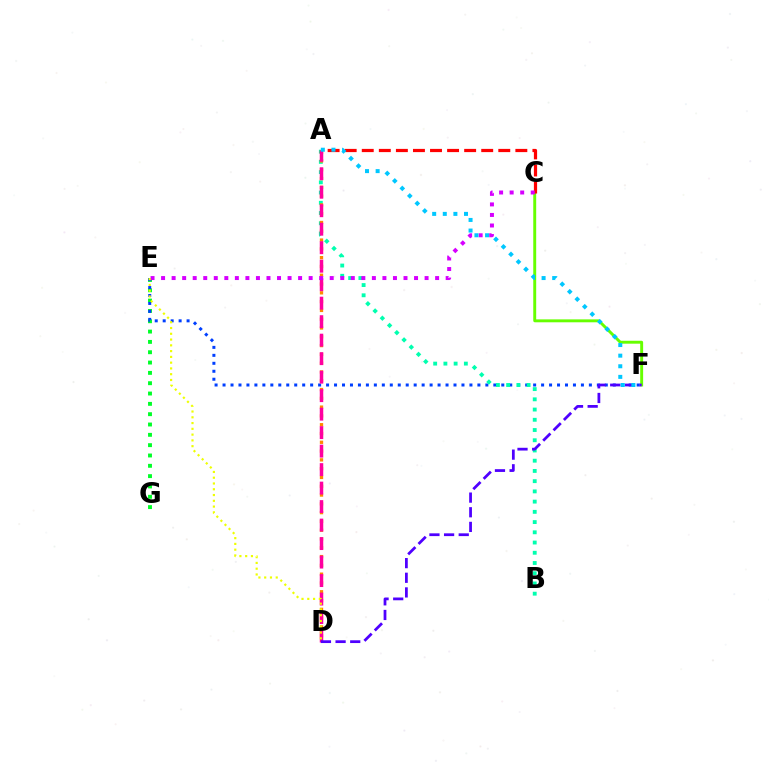{('C', 'F'): [{'color': '#66ff00', 'line_style': 'solid', 'thickness': 2.1}], ('A', 'C'): [{'color': '#ff0000', 'line_style': 'dashed', 'thickness': 2.32}], ('E', 'G'): [{'color': '#00ff27', 'line_style': 'dotted', 'thickness': 2.81}], ('E', 'F'): [{'color': '#003fff', 'line_style': 'dotted', 'thickness': 2.16}], ('A', 'B'): [{'color': '#00ffaf', 'line_style': 'dotted', 'thickness': 2.78}], ('A', 'D'): [{'color': '#ff8800', 'line_style': 'dotted', 'thickness': 2.39}, {'color': '#ff00a0', 'line_style': 'dashed', 'thickness': 2.51}], ('C', 'E'): [{'color': '#d600ff', 'line_style': 'dotted', 'thickness': 2.86}], ('D', 'F'): [{'color': '#4f00ff', 'line_style': 'dashed', 'thickness': 1.99}], ('A', 'F'): [{'color': '#00c7ff', 'line_style': 'dotted', 'thickness': 2.88}], ('D', 'E'): [{'color': '#eeff00', 'line_style': 'dotted', 'thickness': 1.57}]}